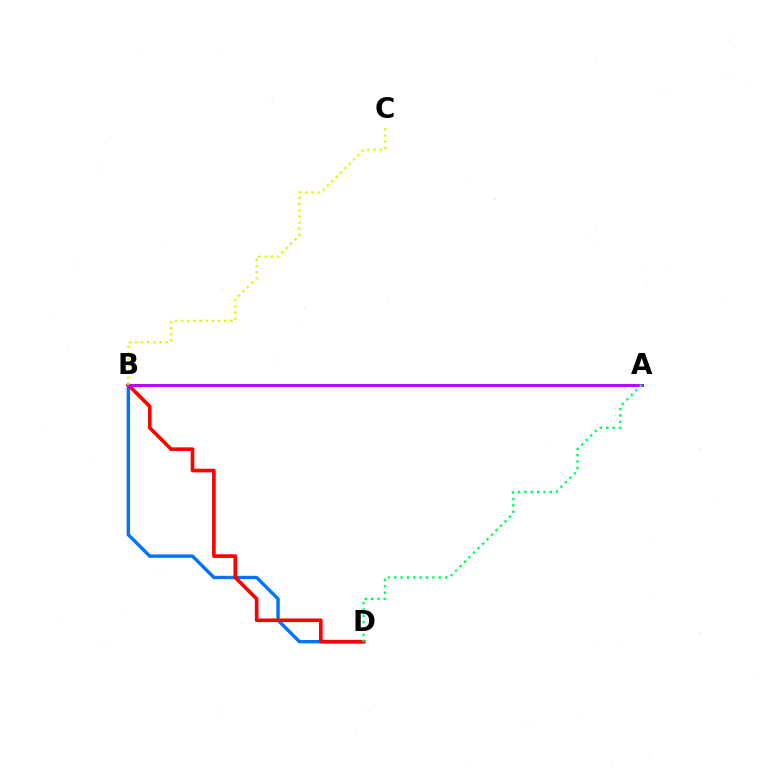{('B', 'D'): [{'color': '#0074ff', 'line_style': 'solid', 'thickness': 2.44}, {'color': '#ff0000', 'line_style': 'solid', 'thickness': 2.62}], ('A', 'B'): [{'color': '#b900ff', 'line_style': 'solid', 'thickness': 2.13}], ('B', 'C'): [{'color': '#d1ff00', 'line_style': 'dotted', 'thickness': 1.67}], ('A', 'D'): [{'color': '#00ff5c', 'line_style': 'dotted', 'thickness': 1.73}]}